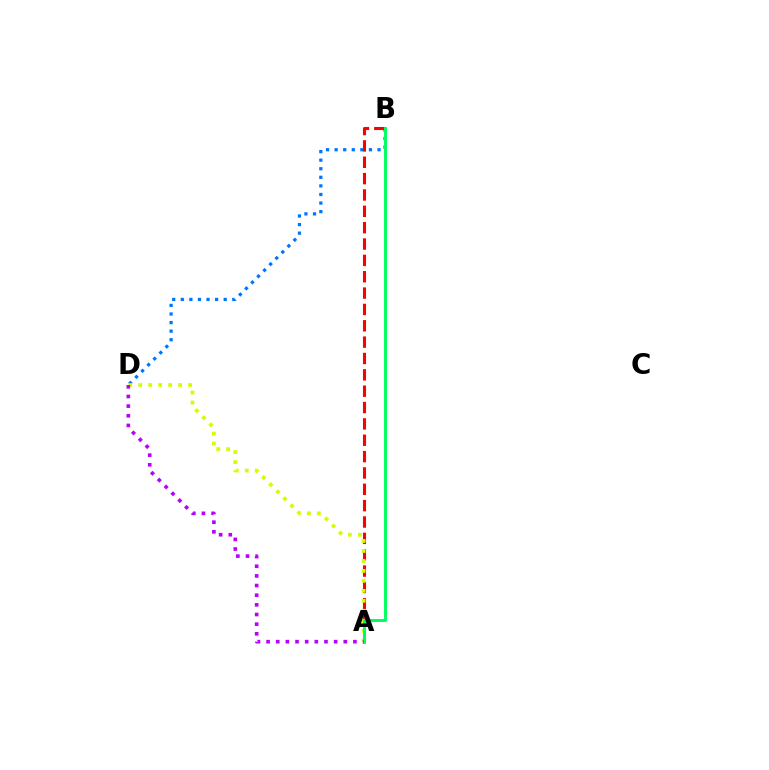{('B', 'D'): [{'color': '#0074ff', 'line_style': 'dotted', 'thickness': 2.33}], ('A', 'B'): [{'color': '#ff0000', 'line_style': 'dashed', 'thickness': 2.22}, {'color': '#00ff5c', 'line_style': 'solid', 'thickness': 2.11}], ('A', 'D'): [{'color': '#d1ff00', 'line_style': 'dotted', 'thickness': 2.71}, {'color': '#b900ff', 'line_style': 'dotted', 'thickness': 2.62}]}